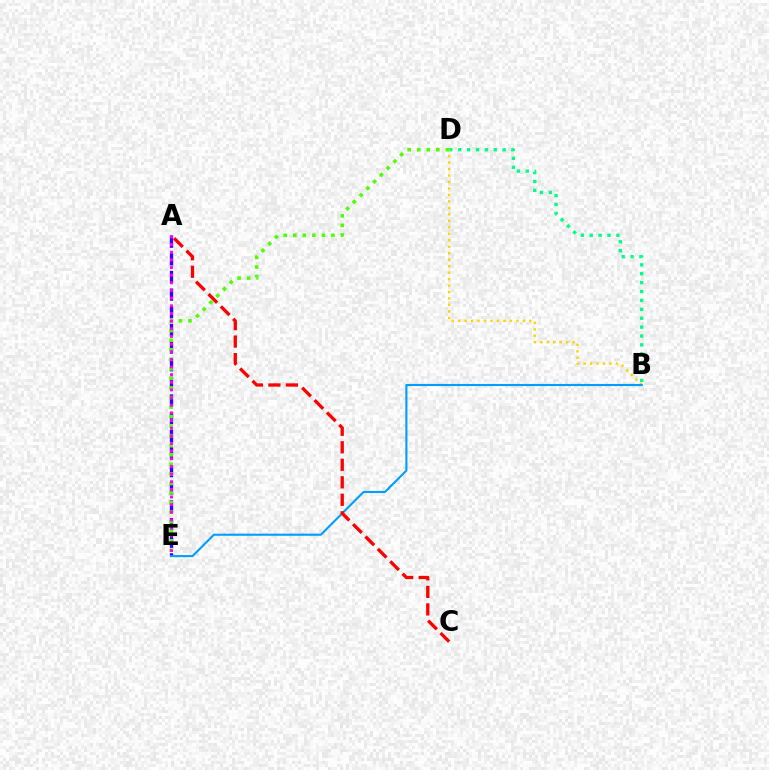{('A', 'E'): [{'color': '#3700ff', 'line_style': 'dashed', 'thickness': 2.4}, {'color': '#ff00ed', 'line_style': 'dotted', 'thickness': 2.08}], ('B', 'D'): [{'color': '#00ff86', 'line_style': 'dotted', 'thickness': 2.42}, {'color': '#ffd500', 'line_style': 'dotted', 'thickness': 1.76}], ('B', 'E'): [{'color': '#009eff', 'line_style': 'solid', 'thickness': 1.52}], ('D', 'E'): [{'color': '#4fff00', 'line_style': 'dotted', 'thickness': 2.59}], ('A', 'C'): [{'color': '#ff0000', 'line_style': 'dashed', 'thickness': 2.38}]}